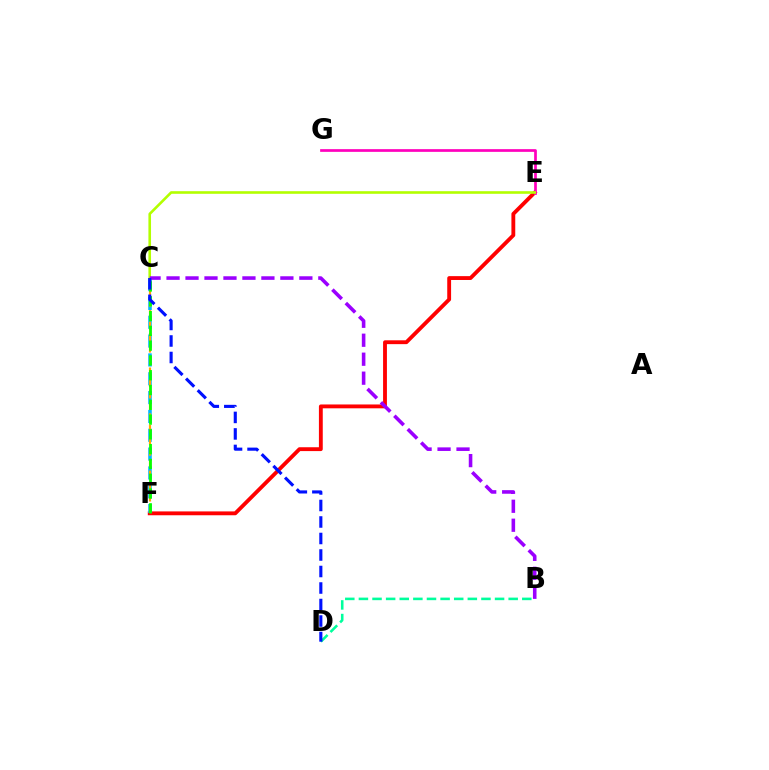{('E', 'F'): [{'color': '#ff0000', 'line_style': 'solid', 'thickness': 2.77}], ('E', 'G'): [{'color': '#ff00bd', 'line_style': 'solid', 'thickness': 1.95}], ('C', 'F'): [{'color': '#00b5ff', 'line_style': 'dashed', 'thickness': 2.56}, {'color': '#ffa500', 'line_style': 'dashed', 'thickness': 1.56}, {'color': '#08ff00', 'line_style': 'dashed', 'thickness': 2.01}], ('C', 'E'): [{'color': '#b3ff00', 'line_style': 'solid', 'thickness': 1.88}], ('B', 'C'): [{'color': '#9b00ff', 'line_style': 'dashed', 'thickness': 2.58}], ('B', 'D'): [{'color': '#00ff9d', 'line_style': 'dashed', 'thickness': 1.85}], ('C', 'D'): [{'color': '#0010ff', 'line_style': 'dashed', 'thickness': 2.24}]}